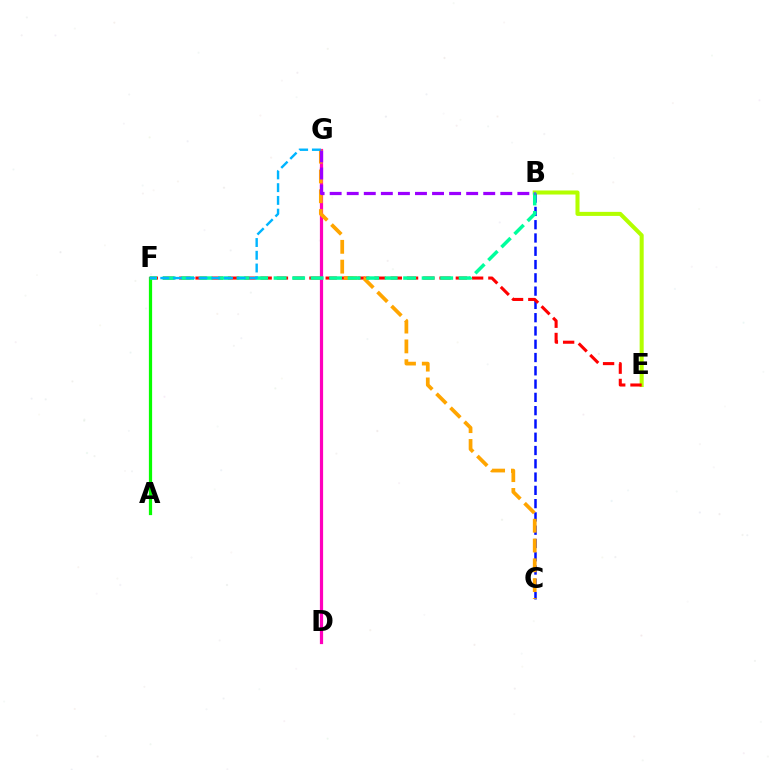{('B', 'E'): [{'color': '#b3ff00', 'line_style': 'solid', 'thickness': 2.92}], ('A', 'F'): [{'color': '#08ff00', 'line_style': 'solid', 'thickness': 2.32}], ('B', 'C'): [{'color': '#0010ff', 'line_style': 'dashed', 'thickness': 1.8}], ('D', 'G'): [{'color': '#ff00bd', 'line_style': 'solid', 'thickness': 2.31}], ('E', 'F'): [{'color': '#ff0000', 'line_style': 'dashed', 'thickness': 2.21}], ('C', 'G'): [{'color': '#ffa500', 'line_style': 'dashed', 'thickness': 2.69}], ('B', 'F'): [{'color': '#00ff9d', 'line_style': 'dashed', 'thickness': 2.51}], ('F', 'G'): [{'color': '#00b5ff', 'line_style': 'dashed', 'thickness': 1.73}], ('B', 'G'): [{'color': '#9b00ff', 'line_style': 'dashed', 'thickness': 2.32}]}